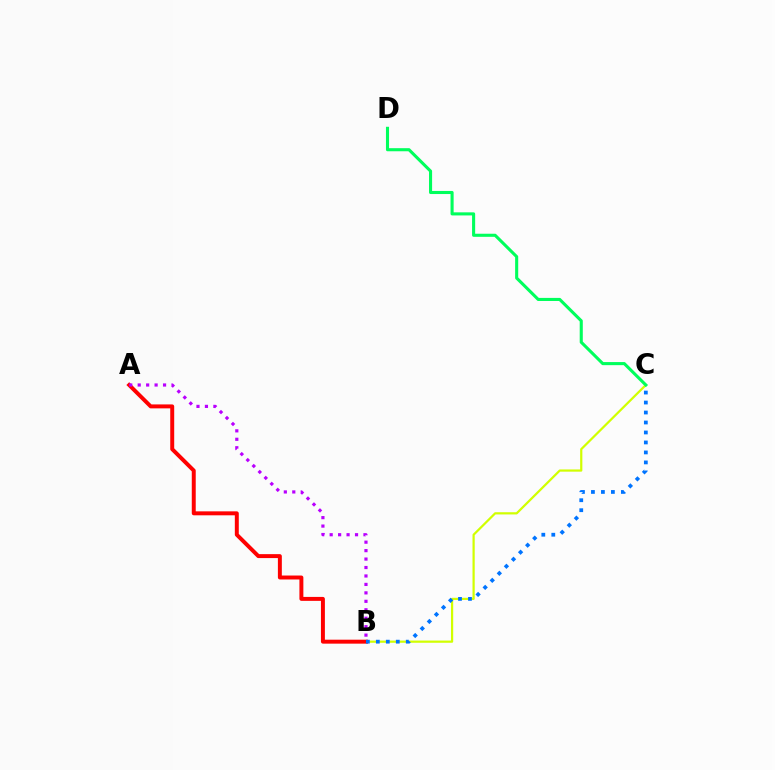{('B', 'C'): [{'color': '#d1ff00', 'line_style': 'solid', 'thickness': 1.59}, {'color': '#0074ff', 'line_style': 'dotted', 'thickness': 2.71}], ('A', 'B'): [{'color': '#ff0000', 'line_style': 'solid', 'thickness': 2.85}, {'color': '#b900ff', 'line_style': 'dotted', 'thickness': 2.3}], ('C', 'D'): [{'color': '#00ff5c', 'line_style': 'solid', 'thickness': 2.22}]}